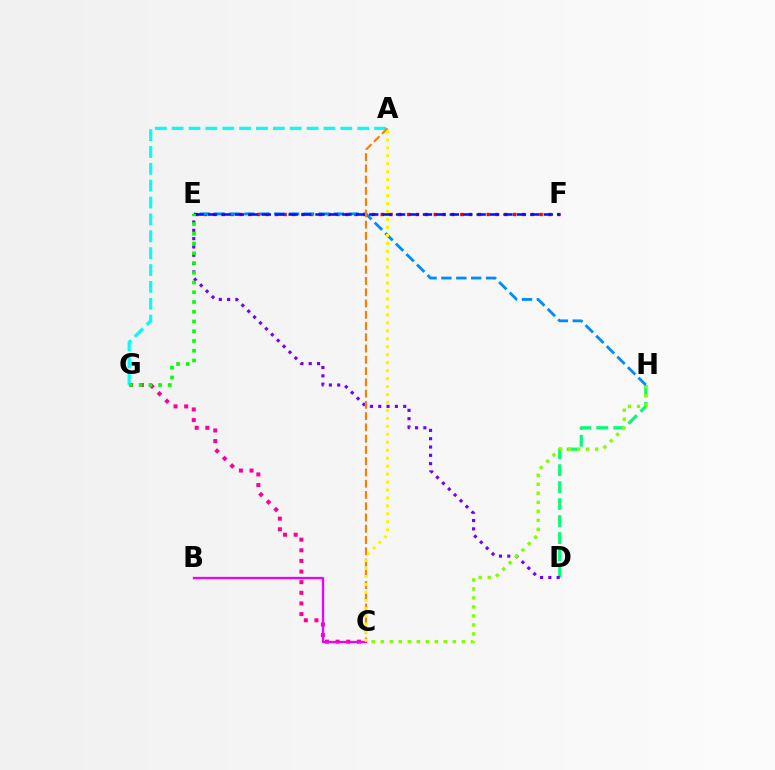{('C', 'G'): [{'color': '#ff0094', 'line_style': 'dotted', 'thickness': 2.89}], ('D', 'H'): [{'color': '#00ff74', 'line_style': 'dashed', 'thickness': 2.31}], ('E', 'F'): [{'color': '#ff0000', 'line_style': 'dotted', 'thickness': 2.4}, {'color': '#0010ff', 'line_style': 'dashed', 'thickness': 1.82}], ('D', 'E'): [{'color': '#7200ff', 'line_style': 'dotted', 'thickness': 2.26}], ('B', 'C'): [{'color': '#ee00ff', 'line_style': 'solid', 'thickness': 1.65}], ('A', 'G'): [{'color': '#00fff6', 'line_style': 'dashed', 'thickness': 2.29}], ('C', 'H'): [{'color': '#84ff00', 'line_style': 'dotted', 'thickness': 2.45}], ('E', 'H'): [{'color': '#008cff', 'line_style': 'dashed', 'thickness': 2.02}], ('A', 'C'): [{'color': '#ff7c00', 'line_style': 'dashed', 'thickness': 1.53}, {'color': '#fcf500', 'line_style': 'dotted', 'thickness': 2.16}], ('E', 'G'): [{'color': '#08ff00', 'line_style': 'dotted', 'thickness': 2.65}]}